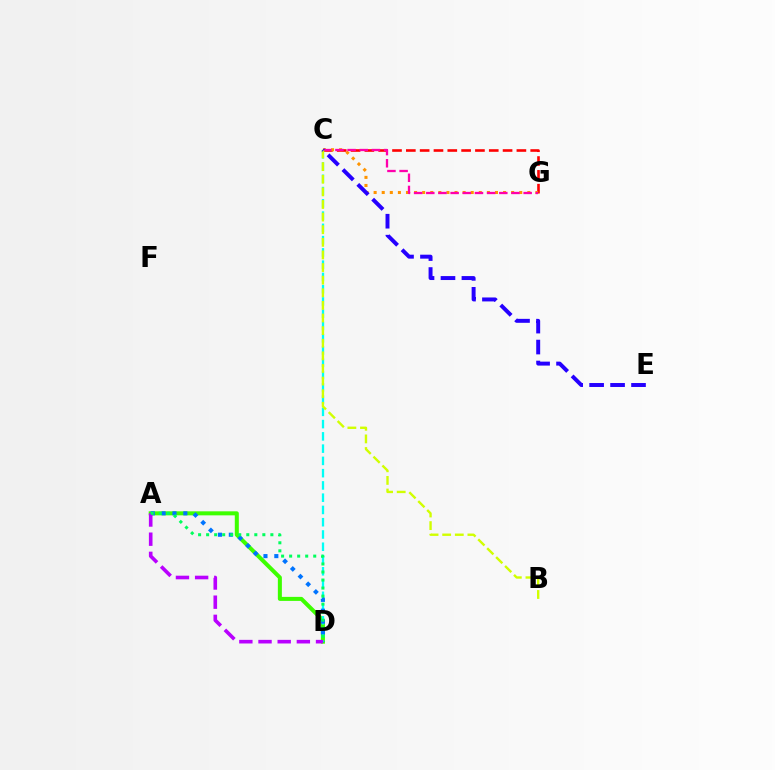{('A', 'D'): [{'color': '#3dff00', 'line_style': 'solid', 'thickness': 2.9}, {'color': '#0074ff', 'line_style': 'dotted', 'thickness': 2.95}, {'color': '#b900ff', 'line_style': 'dashed', 'thickness': 2.6}, {'color': '#00ff5c', 'line_style': 'dotted', 'thickness': 2.18}], ('C', 'G'): [{'color': '#ff0000', 'line_style': 'dashed', 'thickness': 1.88}, {'color': '#ff9400', 'line_style': 'dotted', 'thickness': 2.2}, {'color': '#ff00ac', 'line_style': 'dashed', 'thickness': 1.65}], ('C', 'D'): [{'color': '#00fff6', 'line_style': 'dashed', 'thickness': 1.67}], ('B', 'C'): [{'color': '#d1ff00', 'line_style': 'dashed', 'thickness': 1.71}], ('C', 'E'): [{'color': '#2500ff', 'line_style': 'dashed', 'thickness': 2.85}]}